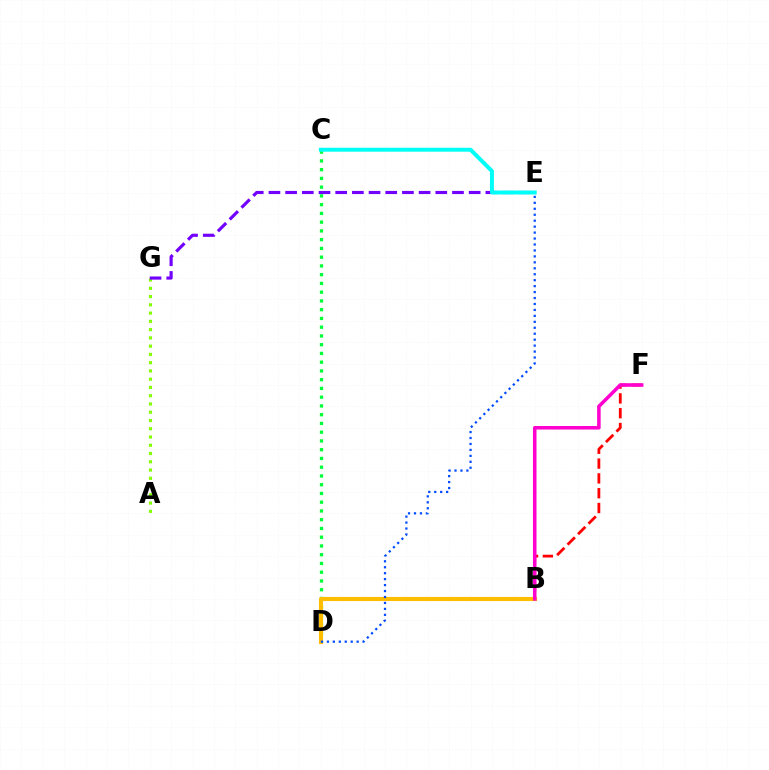{('C', 'D'): [{'color': '#00ff39', 'line_style': 'dotted', 'thickness': 2.38}], ('A', 'G'): [{'color': '#84ff00', 'line_style': 'dotted', 'thickness': 2.24}], ('E', 'G'): [{'color': '#7200ff', 'line_style': 'dashed', 'thickness': 2.27}], ('B', 'D'): [{'color': '#ffbd00', 'line_style': 'solid', 'thickness': 2.97}], ('B', 'F'): [{'color': '#ff0000', 'line_style': 'dashed', 'thickness': 2.01}, {'color': '#ff00cf', 'line_style': 'solid', 'thickness': 2.55}], ('D', 'E'): [{'color': '#004bff', 'line_style': 'dotted', 'thickness': 1.62}], ('C', 'E'): [{'color': '#00fff6', 'line_style': 'solid', 'thickness': 2.84}]}